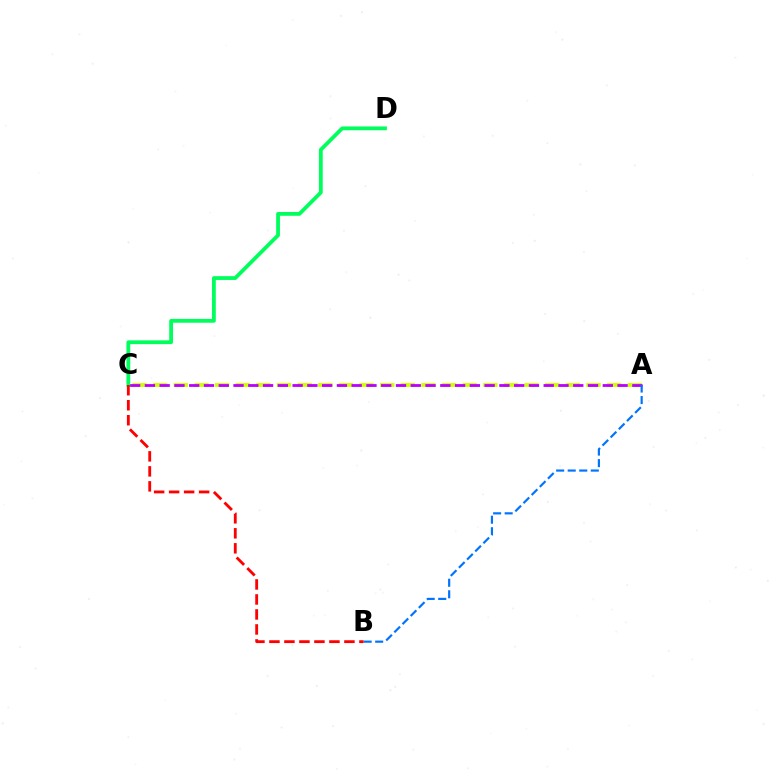{('A', 'C'): [{'color': '#d1ff00', 'line_style': 'dashed', 'thickness': 2.8}, {'color': '#b900ff', 'line_style': 'dashed', 'thickness': 2.01}], ('A', 'B'): [{'color': '#0074ff', 'line_style': 'dashed', 'thickness': 1.57}], ('C', 'D'): [{'color': '#00ff5c', 'line_style': 'solid', 'thickness': 2.74}], ('B', 'C'): [{'color': '#ff0000', 'line_style': 'dashed', 'thickness': 2.04}]}